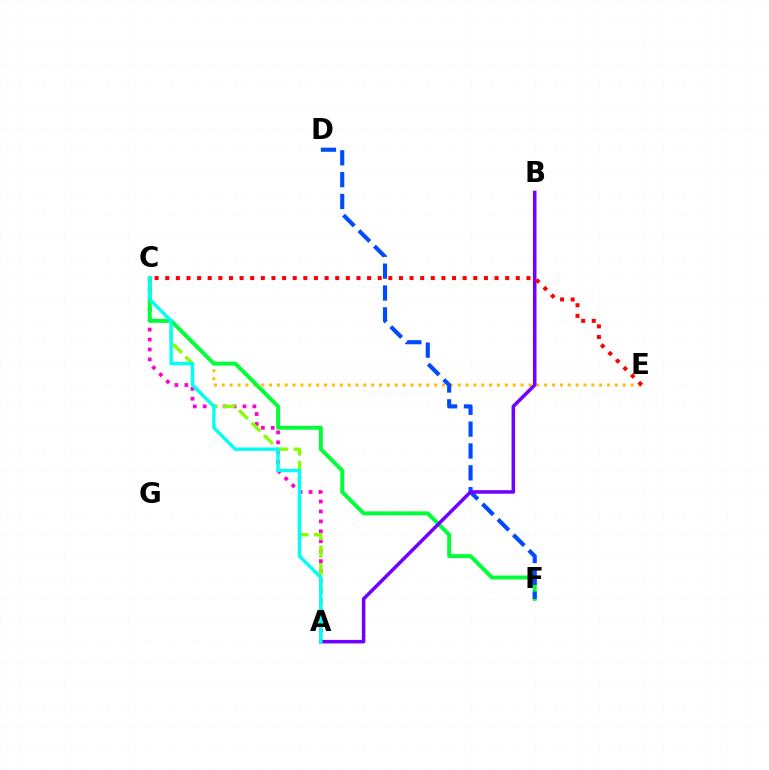{('A', 'C'): [{'color': '#ff00cf', 'line_style': 'dotted', 'thickness': 2.7}, {'color': '#84ff00', 'line_style': 'dashed', 'thickness': 2.4}, {'color': '#00fff6', 'line_style': 'solid', 'thickness': 2.45}], ('C', 'E'): [{'color': '#ffbd00', 'line_style': 'dotted', 'thickness': 2.14}, {'color': '#ff0000', 'line_style': 'dotted', 'thickness': 2.89}], ('C', 'F'): [{'color': '#00ff39', 'line_style': 'solid', 'thickness': 2.84}], ('D', 'F'): [{'color': '#004bff', 'line_style': 'dashed', 'thickness': 2.97}], ('A', 'B'): [{'color': '#7200ff', 'line_style': 'solid', 'thickness': 2.54}]}